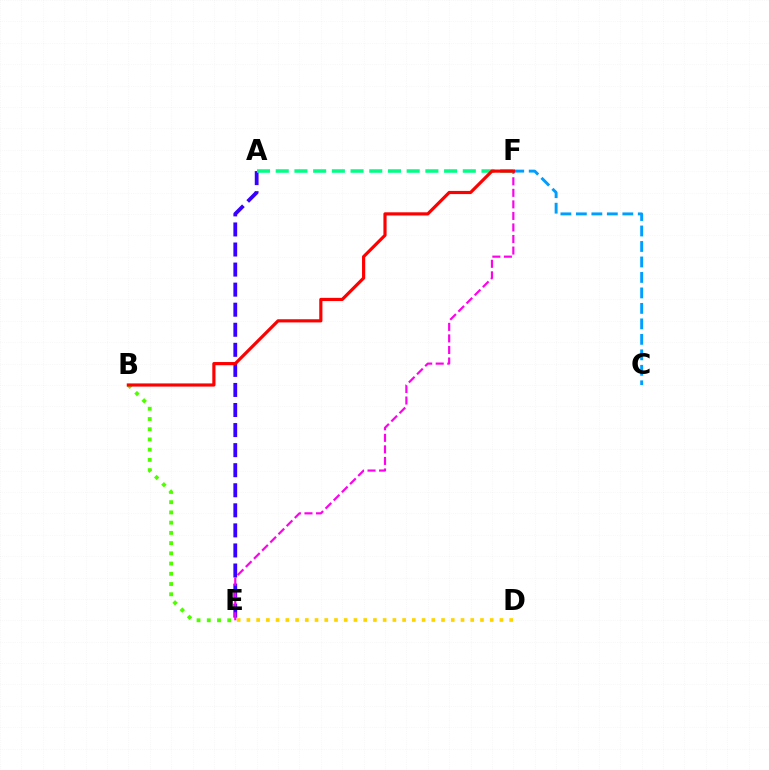{('A', 'E'): [{'color': '#3700ff', 'line_style': 'dashed', 'thickness': 2.73}], ('C', 'F'): [{'color': '#009eff', 'line_style': 'dashed', 'thickness': 2.1}], ('E', 'F'): [{'color': '#ff00ed', 'line_style': 'dashed', 'thickness': 1.57}], ('B', 'E'): [{'color': '#4fff00', 'line_style': 'dotted', 'thickness': 2.78}], ('A', 'F'): [{'color': '#00ff86', 'line_style': 'dashed', 'thickness': 2.54}], ('B', 'F'): [{'color': '#ff0000', 'line_style': 'solid', 'thickness': 2.29}], ('D', 'E'): [{'color': '#ffd500', 'line_style': 'dotted', 'thickness': 2.64}]}